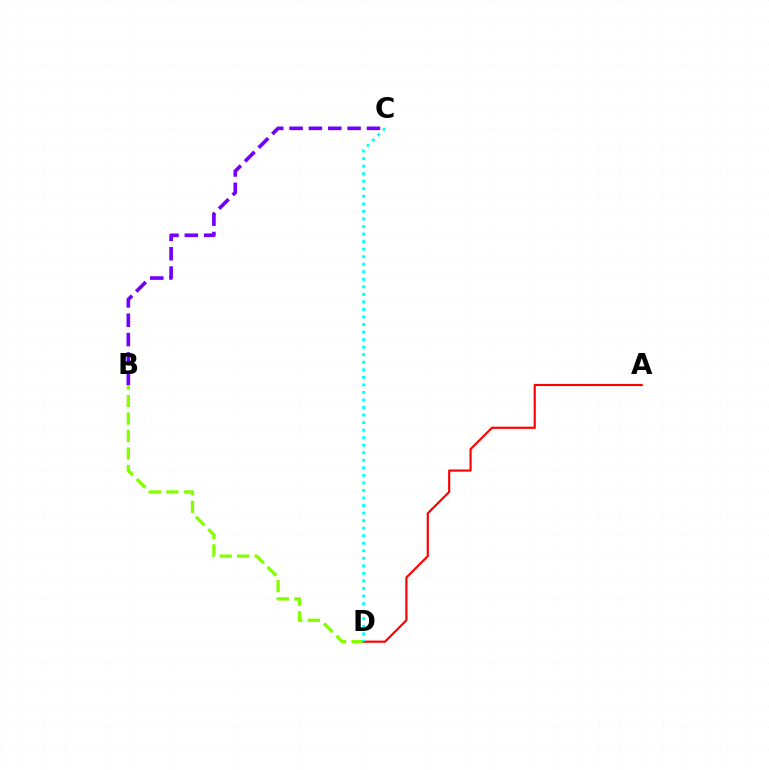{('B', 'D'): [{'color': '#84ff00', 'line_style': 'dashed', 'thickness': 2.38}], ('B', 'C'): [{'color': '#7200ff', 'line_style': 'dashed', 'thickness': 2.63}], ('A', 'D'): [{'color': '#ff0000', 'line_style': 'solid', 'thickness': 1.56}], ('C', 'D'): [{'color': '#00fff6', 'line_style': 'dotted', 'thickness': 2.05}]}